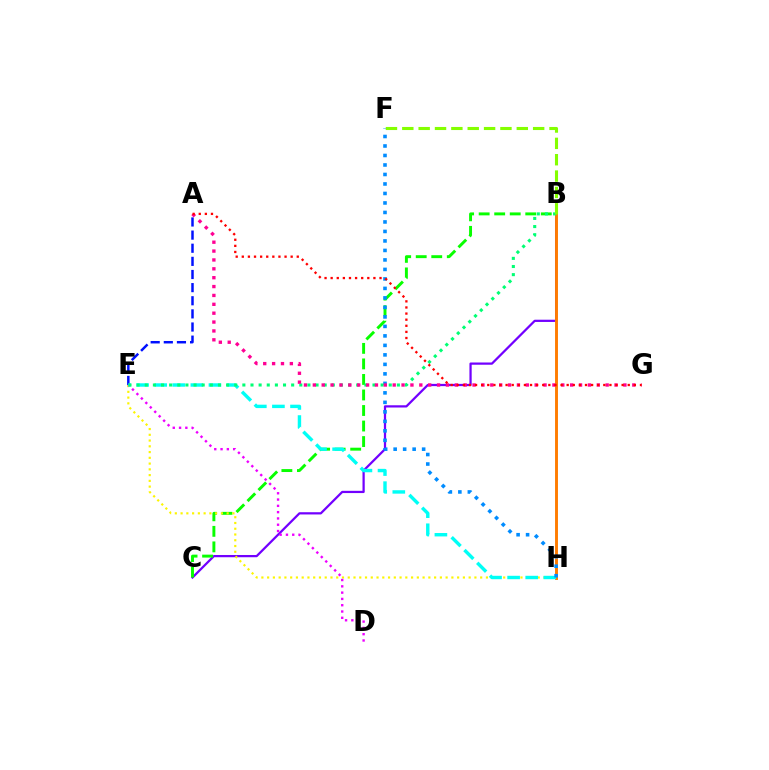{('B', 'C'): [{'color': '#7200ff', 'line_style': 'solid', 'thickness': 1.61}, {'color': '#08ff00', 'line_style': 'dashed', 'thickness': 2.11}], ('A', 'E'): [{'color': '#0010ff', 'line_style': 'dashed', 'thickness': 1.78}], ('B', 'H'): [{'color': '#ff7c00', 'line_style': 'solid', 'thickness': 2.1}], ('E', 'H'): [{'color': '#fcf500', 'line_style': 'dotted', 'thickness': 1.56}, {'color': '#00fff6', 'line_style': 'dashed', 'thickness': 2.46}], ('D', 'E'): [{'color': '#ee00ff', 'line_style': 'dotted', 'thickness': 1.71}], ('F', 'H'): [{'color': '#008cff', 'line_style': 'dotted', 'thickness': 2.58}], ('B', 'E'): [{'color': '#00ff74', 'line_style': 'dotted', 'thickness': 2.21}], ('A', 'G'): [{'color': '#ff0094', 'line_style': 'dotted', 'thickness': 2.41}, {'color': '#ff0000', 'line_style': 'dotted', 'thickness': 1.66}], ('B', 'F'): [{'color': '#84ff00', 'line_style': 'dashed', 'thickness': 2.22}]}